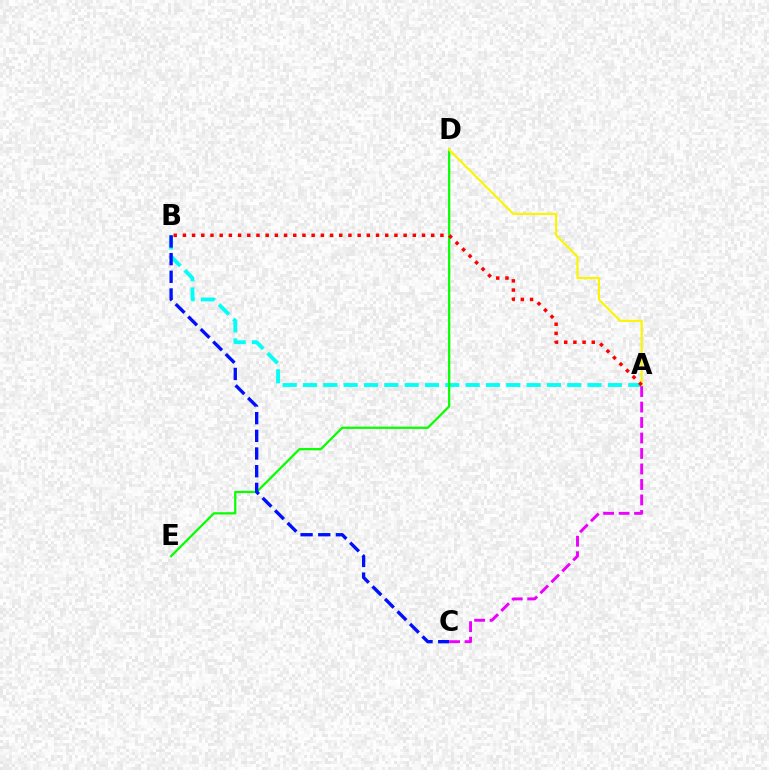{('A', 'B'): [{'color': '#00fff6', 'line_style': 'dashed', 'thickness': 2.76}, {'color': '#ff0000', 'line_style': 'dotted', 'thickness': 2.5}], ('D', 'E'): [{'color': '#08ff00', 'line_style': 'solid', 'thickness': 1.61}], ('B', 'C'): [{'color': '#0010ff', 'line_style': 'dashed', 'thickness': 2.4}], ('A', 'D'): [{'color': '#fcf500', 'line_style': 'solid', 'thickness': 1.55}], ('A', 'C'): [{'color': '#ee00ff', 'line_style': 'dashed', 'thickness': 2.1}]}